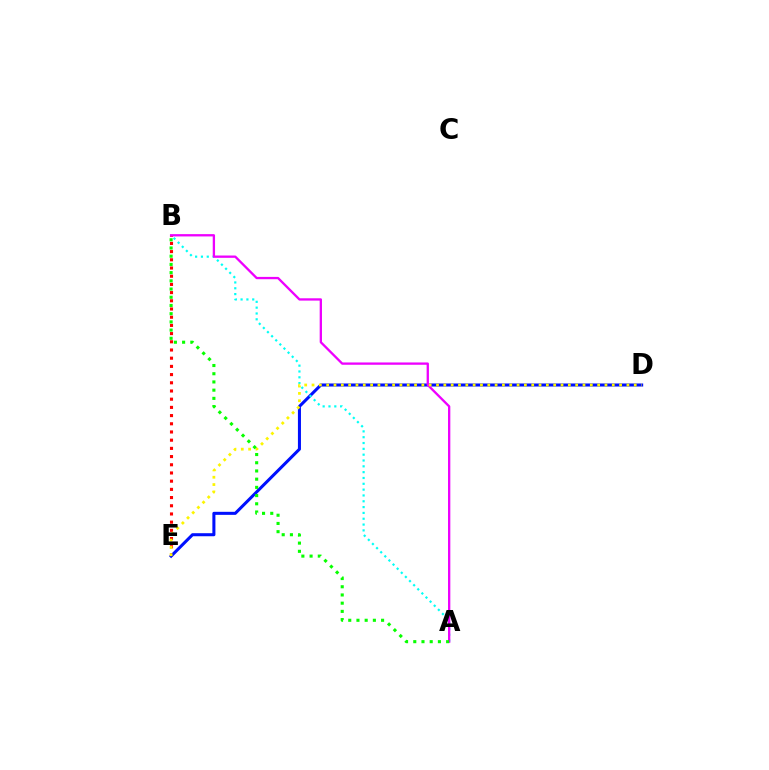{('B', 'E'): [{'color': '#ff0000', 'line_style': 'dotted', 'thickness': 2.23}], ('D', 'E'): [{'color': '#0010ff', 'line_style': 'solid', 'thickness': 2.19}, {'color': '#fcf500', 'line_style': 'dotted', 'thickness': 1.99}], ('A', 'B'): [{'color': '#00fff6', 'line_style': 'dotted', 'thickness': 1.58}, {'color': '#ee00ff', 'line_style': 'solid', 'thickness': 1.66}, {'color': '#08ff00', 'line_style': 'dotted', 'thickness': 2.23}]}